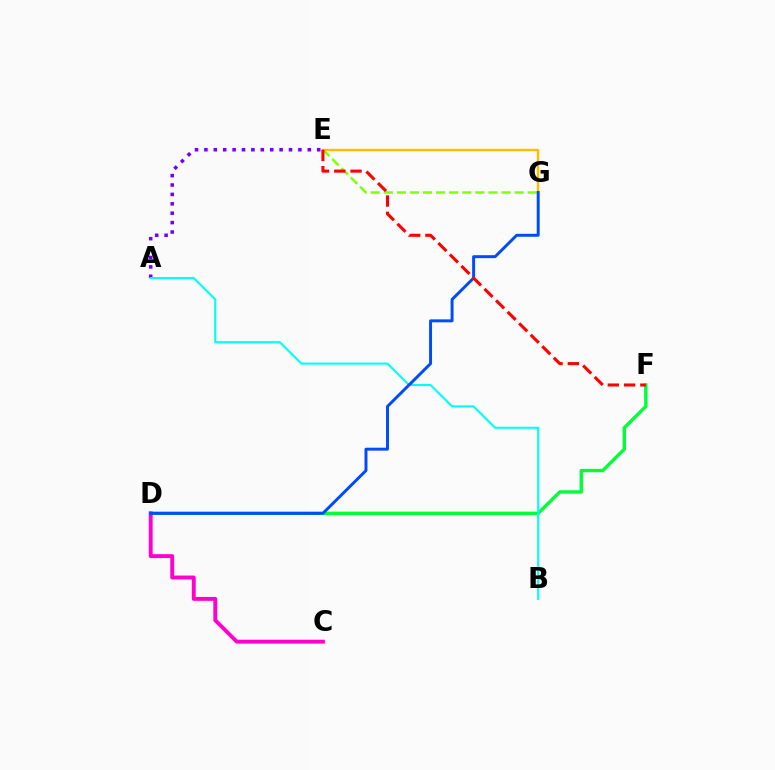{('D', 'F'): [{'color': '#00ff39', 'line_style': 'solid', 'thickness': 2.44}], ('E', 'G'): [{'color': '#84ff00', 'line_style': 'dashed', 'thickness': 1.78}, {'color': '#ffbd00', 'line_style': 'solid', 'thickness': 1.72}], ('A', 'E'): [{'color': '#7200ff', 'line_style': 'dotted', 'thickness': 2.55}], ('A', 'B'): [{'color': '#00fff6', 'line_style': 'solid', 'thickness': 1.51}], ('C', 'D'): [{'color': '#ff00cf', 'line_style': 'solid', 'thickness': 2.81}], ('D', 'G'): [{'color': '#004bff', 'line_style': 'solid', 'thickness': 2.13}], ('E', 'F'): [{'color': '#ff0000', 'line_style': 'dashed', 'thickness': 2.21}]}